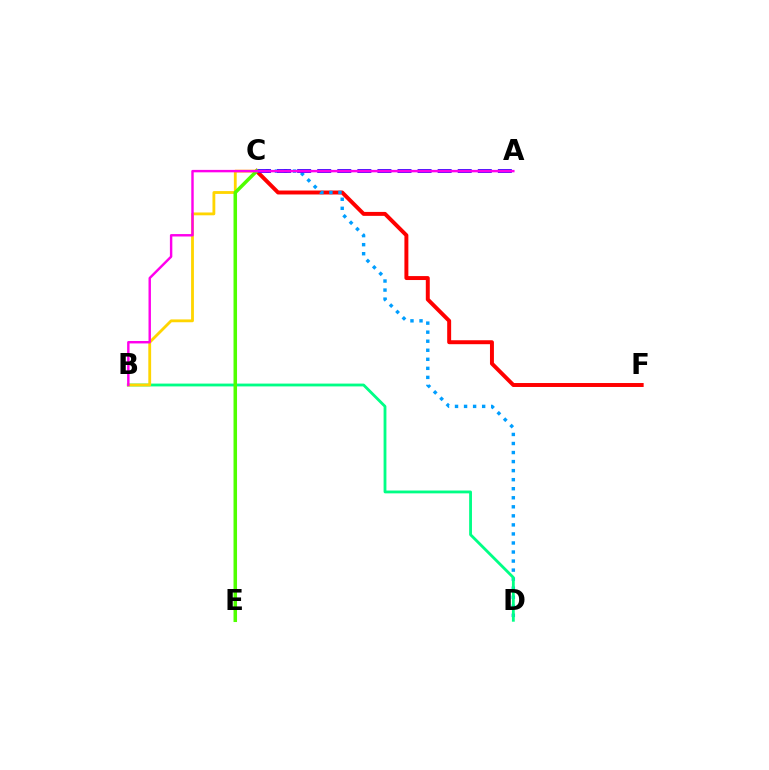{('C', 'F'): [{'color': '#ff0000', 'line_style': 'solid', 'thickness': 2.84}], ('C', 'D'): [{'color': '#009eff', 'line_style': 'dotted', 'thickness': 2.46}], ('B', 'D'): [{'color': '#00ff86', 'line_style': 'solid', 'thickness': 2.03}], ('A', 'C'): [{'color': '#3700ff', 'line_style': 'dashed', 'thickness': 2.73}], ('B', 'C'): [{'color': '#ffd500', 'line_style': 'solid', 'thickness': 2.03}], ('C', 'E'): [{'color': '#4fff00', 'line_style': 'solid', 'thickness': 2.54}], ('A', 'B'): [{'color': '#ff00ed', 'line_style': 'solid', 'thickness': 1.75}]}